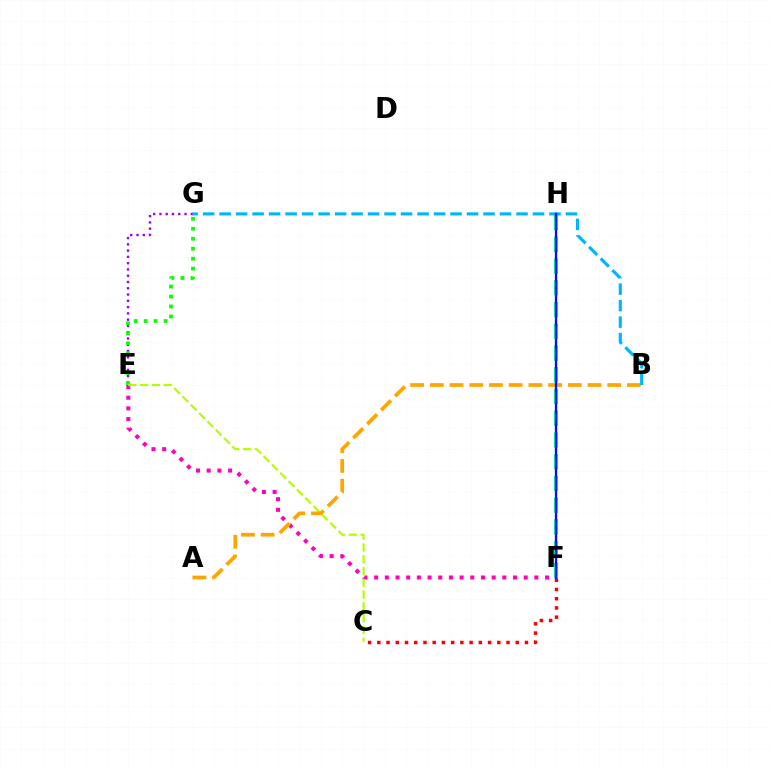{('E', 'G'): [{'color': '#9b00ff', 'line_style': 'dotted', 'thickness': 1.71}, {'color': '#08ff00', 'line_style': 'dotted', 'thickness': 2.71}], ('C', 'F'): [{'color': '#ff0000', 'line_style': 'dotted', 'thickness': 2.51}], ('F', 'H'): [{'color': '#00ff9d', 'line_style': 'dashed', 'thickness': 2.95}, {'color': '#0010ff', 'line_style': 'solid', 'thickness': 1.66}], ('E', 'F'): [{'color': '#ff00bd', 'line_style': 'dotted', 'thickness': 2.9}], ('C', 'E'): [{'color': '#b3ff00', 'line_style': 'dashed', 'thickness': 1.6}], ('A', 'B'): [{'color': '#ffa500', 'line_style': 'dashed', 'thickness': 2.68}], ('B', 'G'): [{'color': '#00b5ff', 'line_style': 'dashed', 'thickness': 2.24}]}